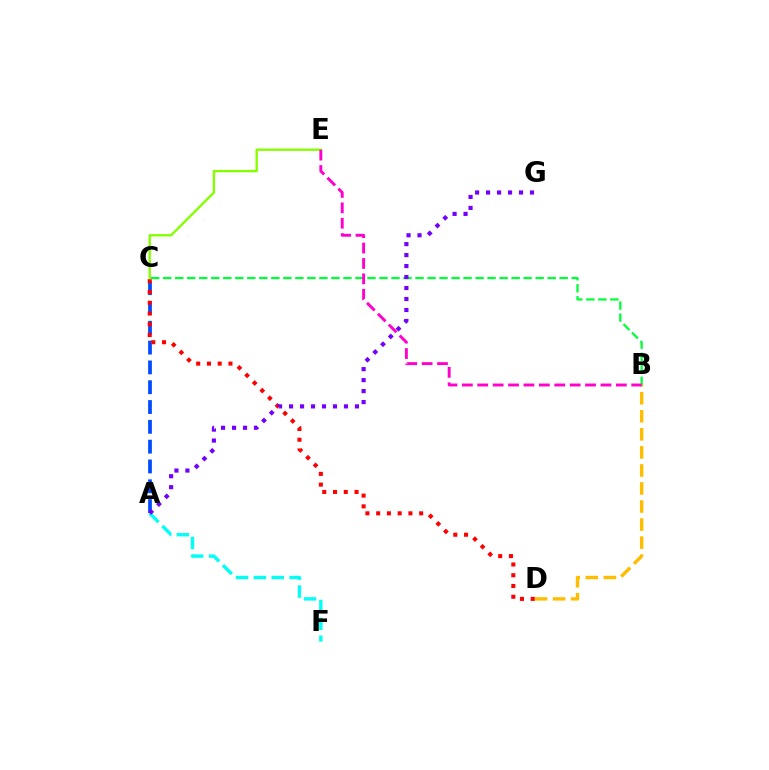{('B', 'C'): [{'color': '#00ff39', 'line_style': 'dashed', 'thickness': 1.63}], ('A', 'C'): [{'color': '#004bff', 'line_style': 'dashed', 'thickness': 2.69}], ('B', 'D'): [{'color': '#ffbd00', 'line_style': 'dashed', 'thickness': 2.45}], ('C', 'E'): [{'color': '#84ff00', 'line_style': 'solid', 'thickness': 1.69}], ('C', 'D'): [{'color': '#ff0000', 'line_style': 'dotted', 'thickness': 2.92}], ('A', 'F'): [{'color': '#00fff6', 'line_style': 'dashed', 'thickness': 2.43}], ('B', 'E'): [{'color': '#ff00cf', 'line_style': 'dashed', 'thickness': 2.09}], ('A', 'G'): [{'color': '#7200ff', 'line_style': 'dotted', 'thickness': 2.98}]}